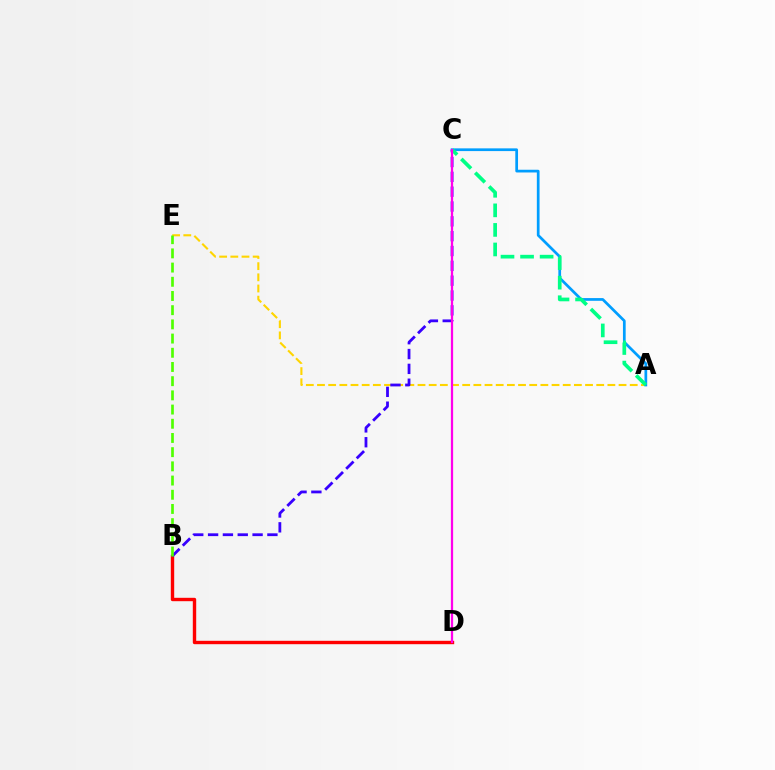{('A', 'E'): [{'color': '#ffd500', 'line_style': 'dashed', 'thickness': 1.52}], ('B', 'D'): [{'color': '#ff0000', 'line_style': 'solid', 'thickness': 2.44}], ('A', 'C'): [{'color': '#009eff', 'line_style': 'solid', 'thickness': 1.96}, {'color': '#00ff86', 'line_style': 'dashed', 'thickness': 2.66}], ('B', 'C'): [{'color': '#3700ff', 'line_style': 'dashed', 'thickness': 2.02}], ('C', 'D'): [{'color': '#ff00ed', 'line_style': 'solid', 'thickness': 1.62}], ('B', 'E'): [{'color': '#4fff00', 'line_style': 'dashed', 'thickness': 1.93}]}